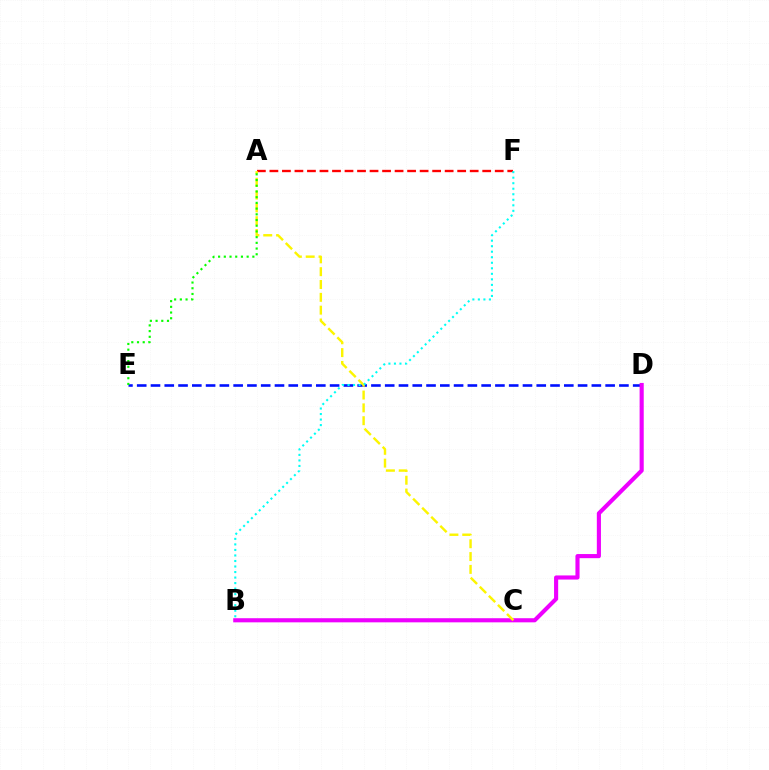{('D', 'E'): [{'color': '#0010ff', 'line_style': 'dashed', 'thickness': 1.87}], ('A', 'F'): [{'color': '#ff0000', 'line_style': 'dashed', 'thickness': 1.7}], ('B', 'D'): [{'color': '#ee00ff', 'line_style': 'solid', 'thickness': 2.97}], ('A', 'C'): [{'color': '#fcf500', 'line_style': 'dashed', 'thickness': 1.74}], ('B', 'F'): [{'color': '#00fff6', 'line_style': 'dotted', 'thickness': 1.5}], ('A', 'E'): [{'color': '#08ff00', 'line_style': 'dotted', 'thickness': 1.55}]}